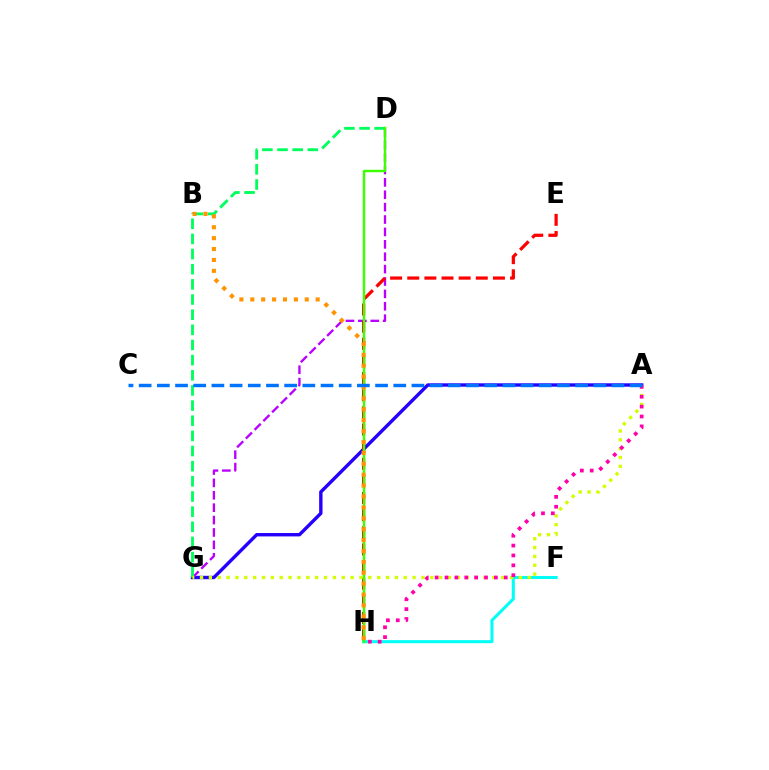{('A', 'G'): [{'color': '#2500ff', 'line_style': 'solid', 'thickness': 2.44}, {'color': '#d1ff00', 'line_style': 'dotted', 'thickness': 2.41}], ('D', 'G'): [{'color': '#b900ff', 'line_style': 'dashed', 'thickness': 1.68}, {'color': '#00ff5c', 'line_style': 'dashed', 'thickness': 2.06}], ('E', 'H'): [{'color': '#ff0000', 'line_style': 'dashed', 'thickness': 2.33}], ('F', 'H'): [{'color': '#00fff6', 'line_style': 'solid', 'thickness': 2.19}], ('D', 'H'): [{'color': '#3dff00', 'line_style': 'solid', 'thickness': 1.75}], ('B', 'H'): [{'color': '#ff9400', 'line_style': 'dotted', 'thickness': 2.96}], ('A', 'H'): [{'color': '#ff00ac', 'line_style': 'dotted', 'thickness': 2.68}], ('A', 'C'): [{'color': '#0074ff', 'line_style': 'dashed', 'thickness': 2.47}]}